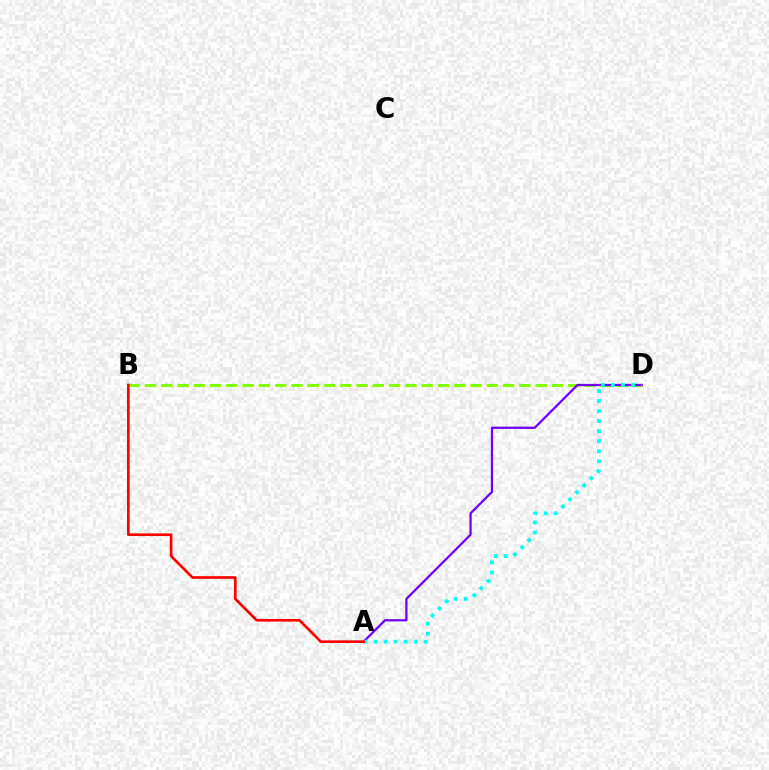{('B', 'D'): [{'color': '#84ff00', 'line_style': 'dashed', 'thickness': 2.21}], ('A', 'D'): [{'color': '#7200ff', 'line_style': 'solid', 'thickness': 1.63}, {'color': '#00fff6', 'line_style': 'dotted', 'thickness': 2.73}], ('A', 'B'): [{'color': '#ff0000', 'line_style': 'solid', 'thickness': 1.92}]}